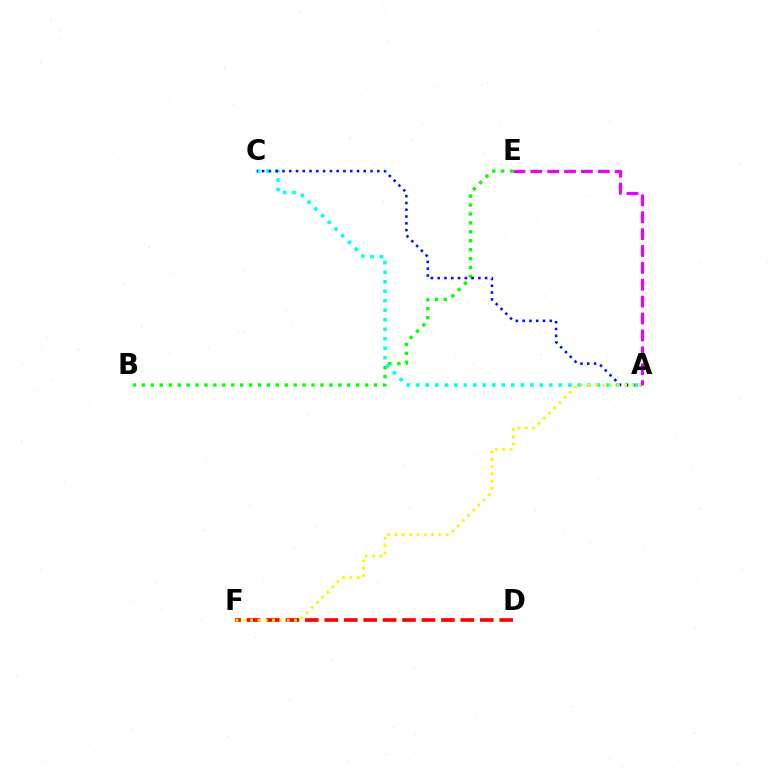{('B', 'E'): [{'color': '#08ff00', 'line_style': 'dotted', 'thickness': 2.43}], ('D', 'F'): [{'color': '#ff0000', 'line_style': 'dashed', 'thickness': 2.64}], ('A', 'C'): [{'color': '#00fff6', 'line_style': 'dotted', 'thickness': 2.58}, {'color': '#0010ff', 'line_style': 'dotted', 'thickness': 1.84}], ('A', 'F'): [{'color': '#fcf500', 'line_style': 'dotted', 'thickness': 1.99}], ('A', 'E'): [{'color': '#ee00ff', 'line_style': 'dashed', 'thickness': 2.29}]}